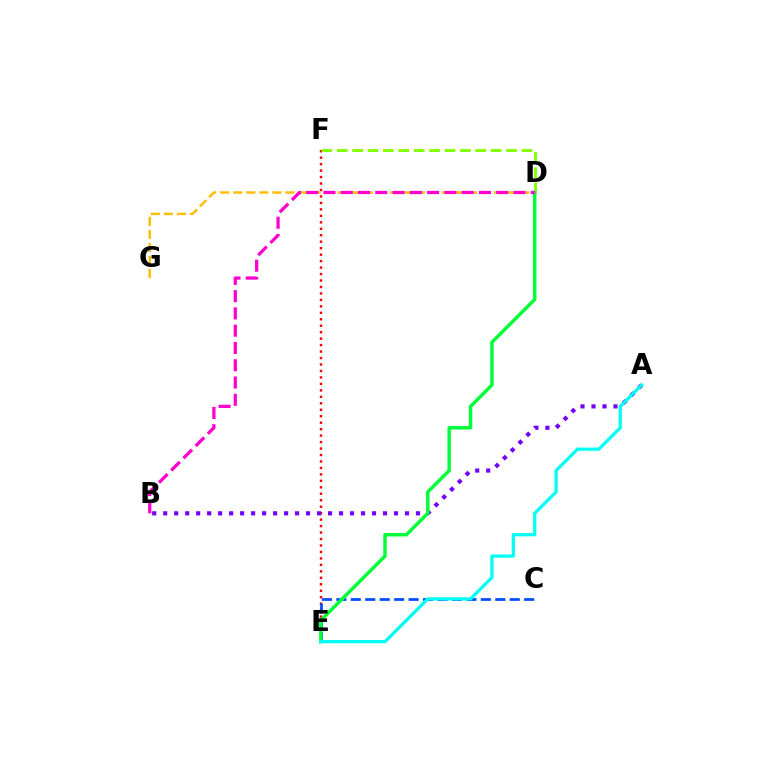{('E', 'F'): [{'color': '#ff0000', 'line_style': 'dotted', 'thickness': 1.76}], ('C', 'E'): [{'color': '#004bff', 'line_style': 'dashed', 'thickness': 1.96}], ('D', 'F'): [{'color': '#84ff00', 'line_style': 'dashed', 'thickness': 2.09}], ('A', 'B'): [{'color': '#7200ff', 'line_style': 'dotted', 'thickness': 2.99}], ('D', 'E'): [{'color': '#00ff39', 'line_style': 'solid', 'thickness': 2.48}], ('A', 'E'): [{'color': '#00fff6', 'line_style': 'solid', 'thickness': 2.31}], ('D', 'G'): [{'color': '#ffbd00', 'line_style': 'dashed', 'thickness': 1.77}], ('B', 'D'): [{'color': '#ff00cf', 'line_style': 'dashed', 'thickness': 2.35}]}